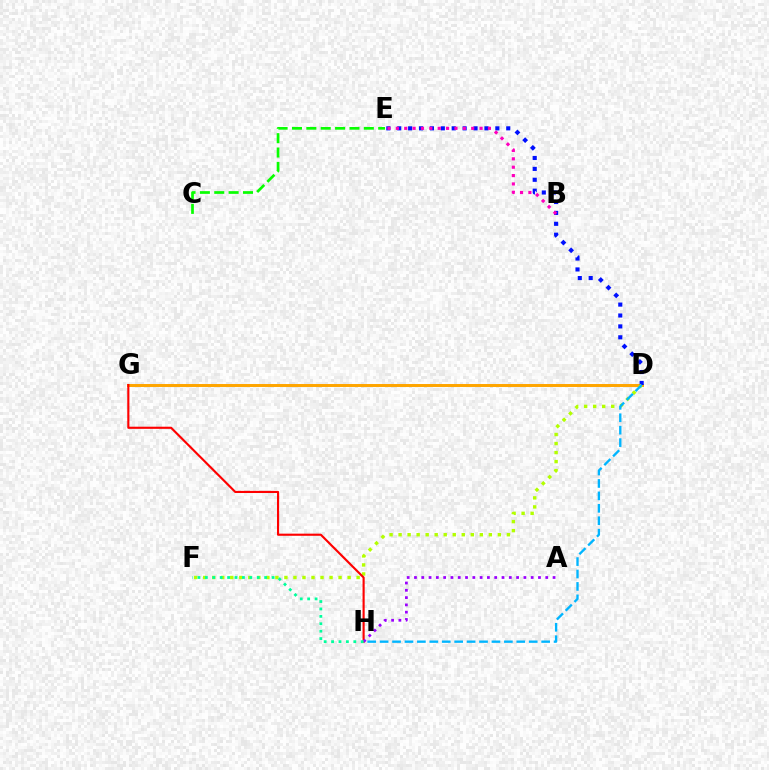{('D', 'G'): [{'color': '#ffa500', 'line_style': 'solid', 'thickness': 2.14}], ('C', 'E'): [{'color': '#08ff00', 'line_style': 'dashed', 'thickness': 1.95}], ('D', 'E'): [{'color': '#0010ff', 'line_style': 'dotted', 'thickness': 2.96}], ('D', 'F'): [{'color': '#b3ff00', 'line_style': 'dotted', 'thickness': 2.45}], ('B', 'E'): [{'color': '#ff00bd', 'line_style': 'dotted', 'thickness': 2.27}], ('D', 'H'): [{'color': '#00b5ff', 'line_style': 'dashed', 'thickness': 1.69}], ('G', 'H'): [{'color': '#ff0000', 'line_style': 'solid', 'thickness': 1.54}], ('A', 'H'): [{'color': '#9b00ff', 'line_style': 'dotted', 'thickness': 1.98}], ('F', 'H'): [{'color': '#00ff9d', 'line_style': 'dotted', 'thickness': 2.01}]}